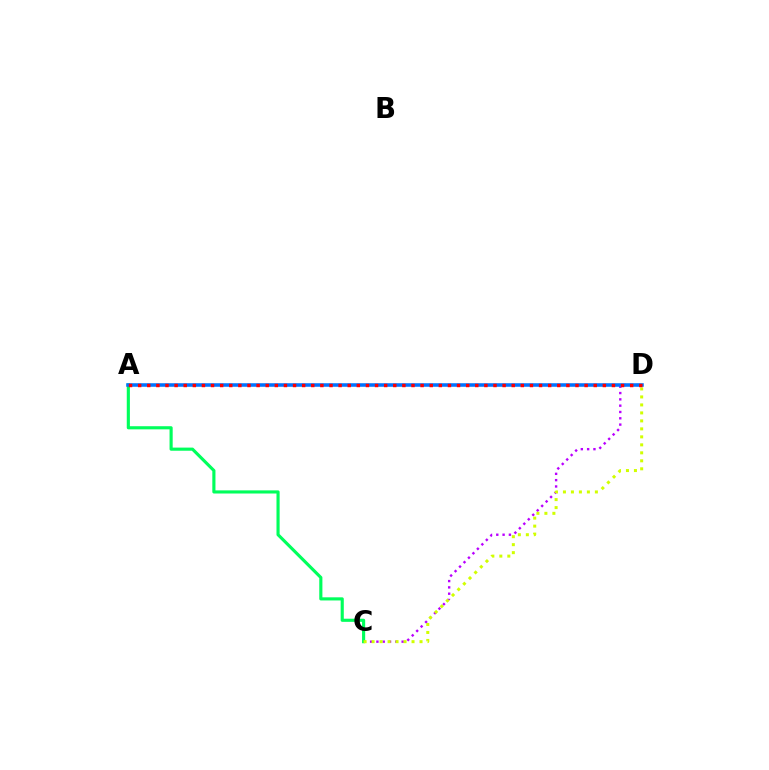{('C', 'D'): [{'color': '#b900ff', 'line_style': 'dotted', 'thickness': 1.71}, {'color': '#d1ff00', 'line_style': 'dotted', 'thickness': 2.17}], ('A', 'C'): [{'color': '#00ff5c', 'line_style': 'solid', 'thickness': 2.26}], ('A', 'D'): [{'color': '#0074ff', 'line_style': 'solid', 'thickness': 2.55}, {'color': '#ff0000', 'line_style': 'dotted', 'thickness': 2.48}]}